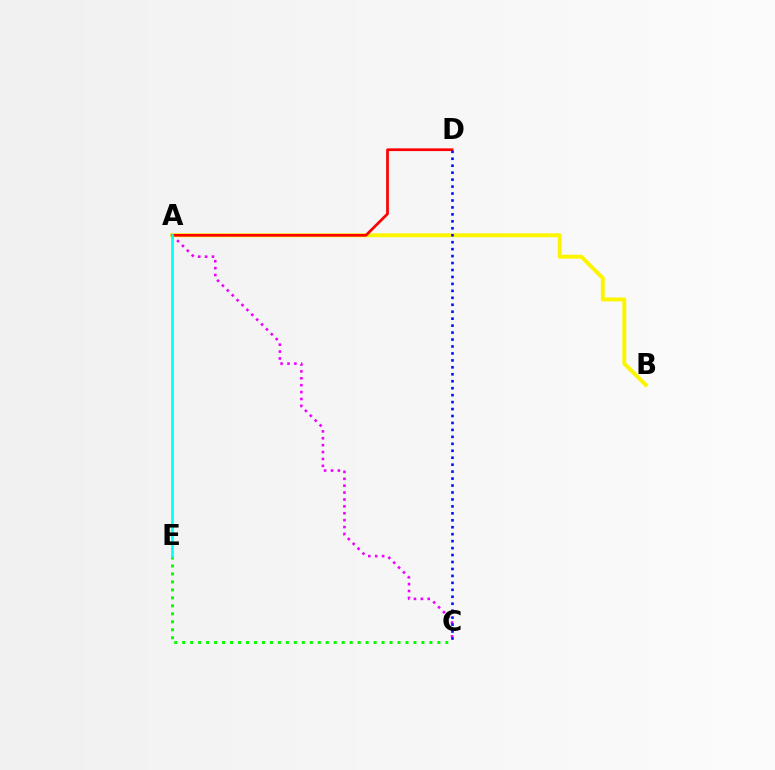{('A', 'C'): [{'color': '#ee00ff', 'line_style': 'dotted', 'thickness': 1.87}], ('C', 'E'): [{'color': '#08ff00', 'line_style': 'dotted', 'thickness': 2.17}], ('A', 'B'): [{'color': '#fcf500', 'line_style': 'solid', 'thickness': 2.84}], ('A', 'D'): [{'color': '#ff0000', 'line_style': 'solid', 'thickness': 1.96}], ('C', 'D'): [{'color': '#0010ff', 'line_style': 'dotted', 'thickness': 1.89}], ('A', 'E'): [{'color': '#00fff6', 'line_style': 'solid', 'thickness': 1.92}]}